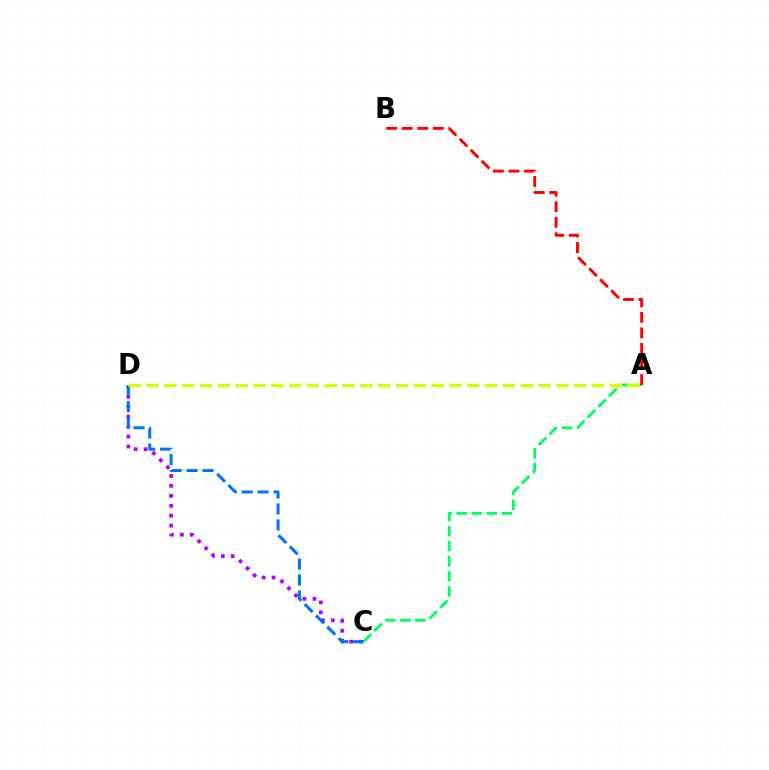{('A', 'C'): [{'color': '#00ff5c', 'line_style': 'dashed', 'thickness': 2.05}], ('A', 'B'): [{'color': '#ff0000', 'line_style': 'dashed', 'thickness': 2.11}], ('C', 'D'): [{'color': '#b900ff', 'line_style': 'dotted', 'thickness': 2.7}, {'color': '#0074ff', 'line_style': 'dashed', 'thickness': 2.17}], ('A', 'D'): [{'color': '#d1ff00', 'line_style': 'dashed', 'thickness': 2.42}]}